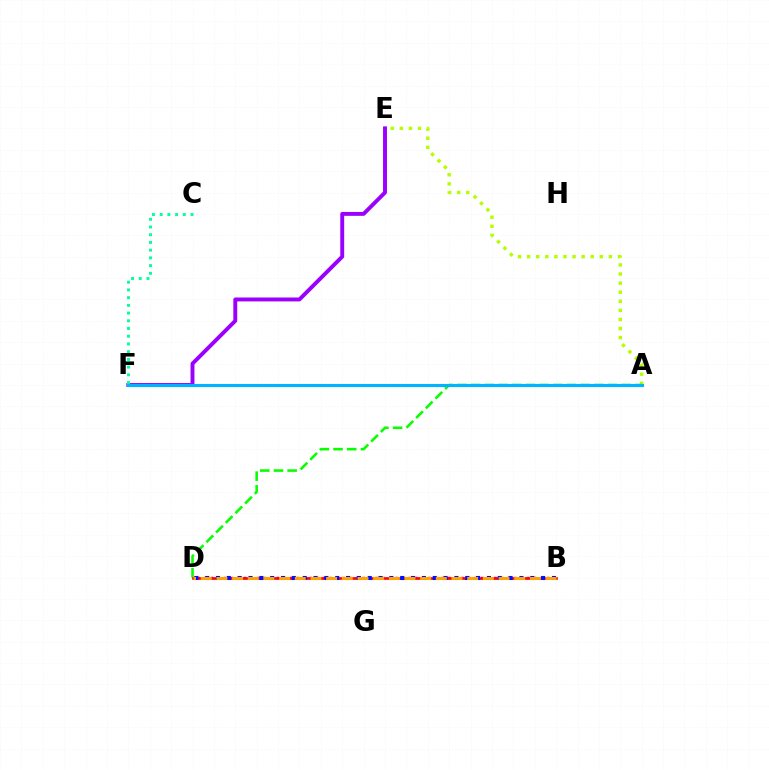{('A', 'E'): [{'color': '#b3ff00', 'line_style': 'dotted', 'thickness': 2.47}], ('B', 'D'): [{'color': '#ff00bd', 'line_style': 'dotted', 'thickness': 1.79}, {'color': '#ff0000', 'line_style': 'solid', 'thickness': 1.91}, {'color': '#0010ff', 'line_style': 'dotted', 'thickness': 2.94}, {'color': '#ffa500', 'line_style': 'dashed', 'thickness': 2.13}], ('A', 'D'): [{'color': '#08ff00', 'line_style': 'dashed', 'thickness': 1.86}], ('E', 'F'): [{'color': '#9b00ff', 'line_style': 'solid', 'thickness': 2.82}], ('A', 'F'): [{'color': '#00b5ff', 'line_style': 'solid', 'thickness': 2.22}], ('C', 'F'): [{'color': '#00ff9d', 'line_style': 'dotted', 'thickness': 2.1}]}